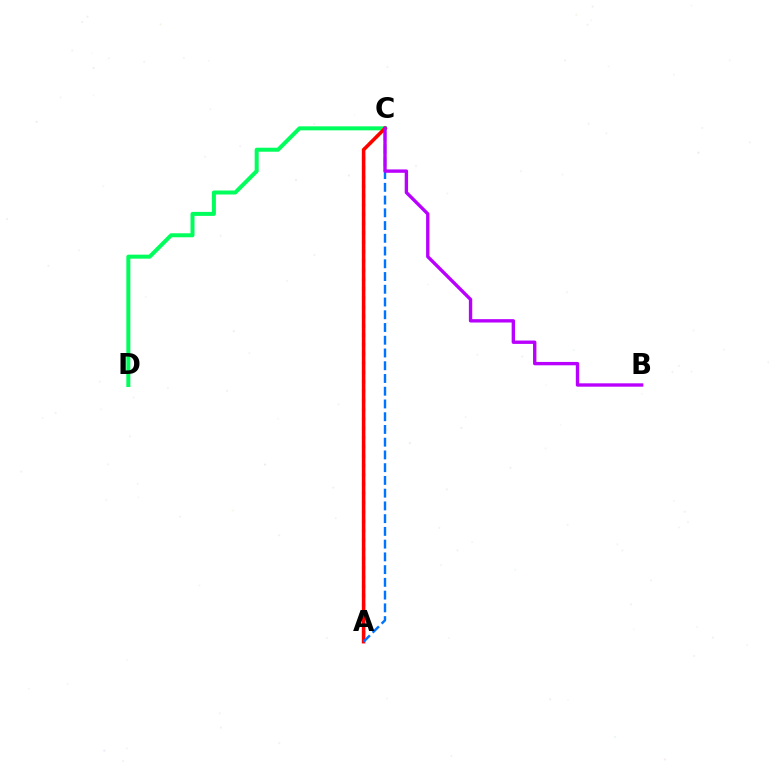{('C', 'D'): [{'color': '#00ff5c', 'line_style': 'solid', 'thickness': 2.88}], ('A', 'C'): [{'color': '#d1ff00', 'line_style': 'dotted', 'thickness': 2.53}, {'color': '#ff0000', 'line_style': 'solid', 'thickness': 2.56}, {'color': '#0074ff', 'line_style': 'dashed', 'thickness': 1.73}], ('B', 'C'): [{'color': '#b900ff', 'line_style': 'solid', 'thickness': 2.42}]}